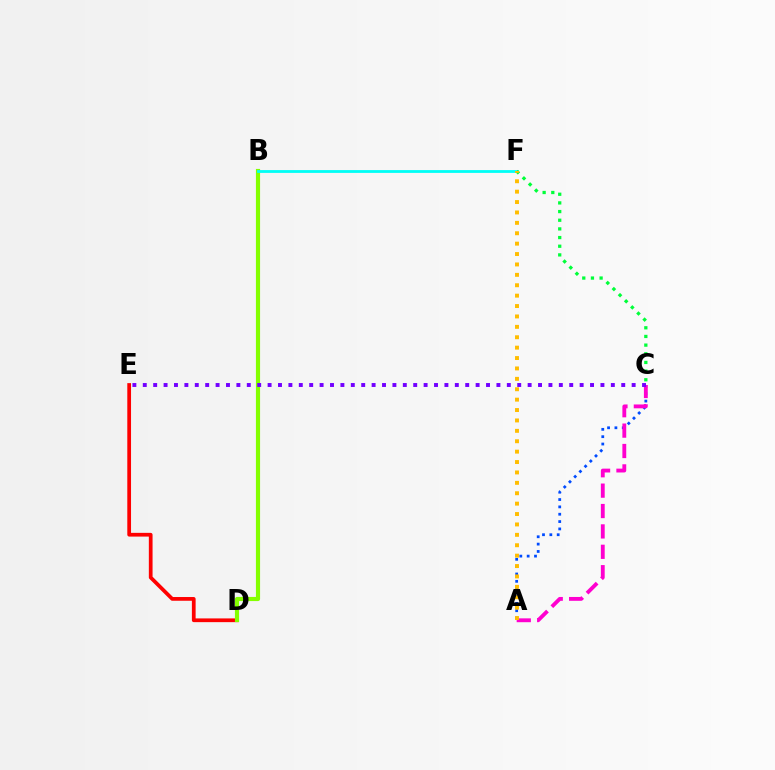{('A', 'C'): [{'color': '#004bff', 'line_style': 'dotted', 'thickness': 2.0}, {'color': '#ff00cf', 'line_style': 'dashed', 'thickness': 2.77}], ('D', 'E'): [{'color': '#ff0000', 'line_style': 'solid', 'thickness': 2.69}], ('B', 'D'): [{'color': '#84ff00', 'line_style': 'solid', 'thickness': 2.99}], ('B', 'F'): [{'color': '#00fff6', 'line_style': 'solid', 'thickness': 2.01}], ('C', 'F'): [{'color': '#00ff39', 'line_style': 'dotted', 'thickness': 2.35}], ('C', 'E'): [{'color': '#7200ff', 'line_style': 'dotted', 'thickness': 2.83}], ('A', 'F'): [{'color': '#ffbd00', 'line_style': 'dotted', 'thickness': 2.83}]}